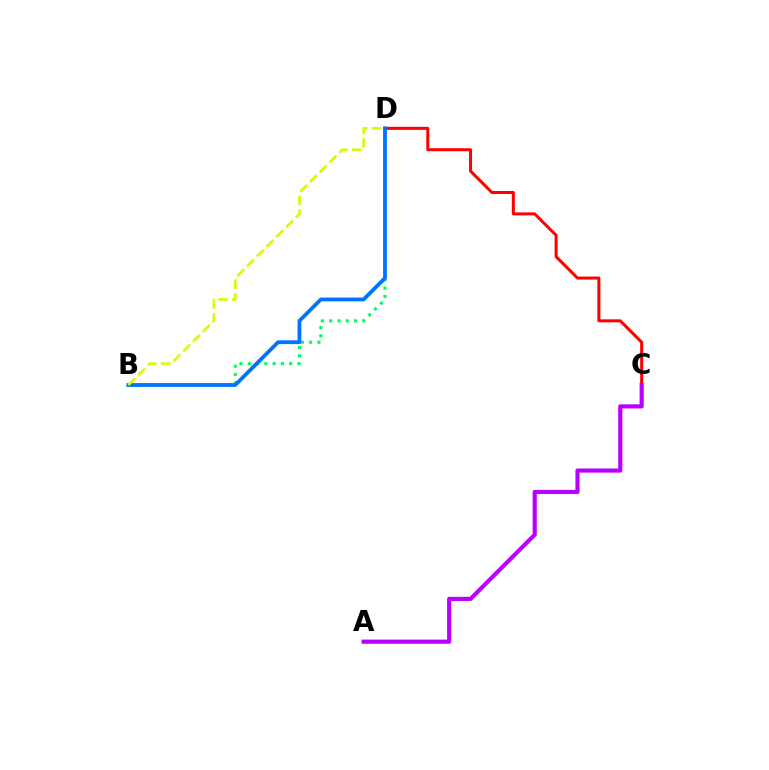{('B', 'D'): [{'color': '#00ff5c', 'line_style': 'dotted', 'thickness': 2.25}, {'color': '#0074ff', 'line_style': 'solid', 'thickness': 2.73}, {'color': '#d1ff00', 'line_style': 'dashed', 'thickness': 1.87}], ('C', 'D'): [{'color': '#ff0000', 'line_style': 'solid', 'thickness': 2.17}], ('A', 'C'): [{'color': '#b900ff', 'line_style': 'solid', 'thickness': 2.99}]}